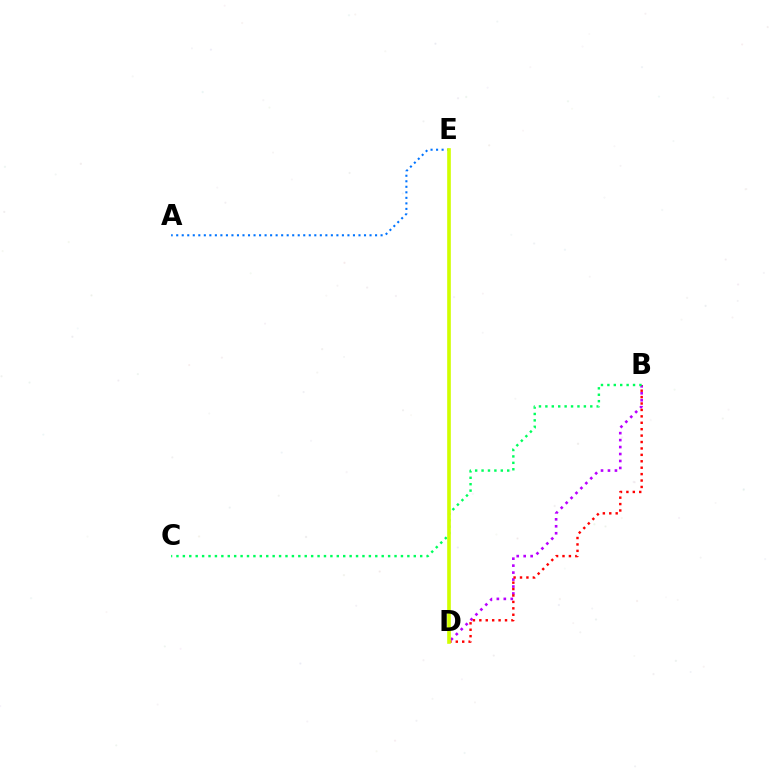{('B', 'D'): [{'color': '#b900ff', 'line_style': 'dotted', 'thickness': 1.89}, {'color': '#ff0000', 'line_style': 'dotted', 'thickness': 1.74}], ('A', 'E'): [{'color': '#0074ff', 'line_style': 'dotted', 'thickness': 1.5}], ('B', 'C'): [{'color': '#00ff5c', 'line_style': 'dotted', 'thickness': 1.74}], ('D', 'E'): [{'color': '#d1ff00', 'line_style': 'solid', 'thickness': 2.62}]}